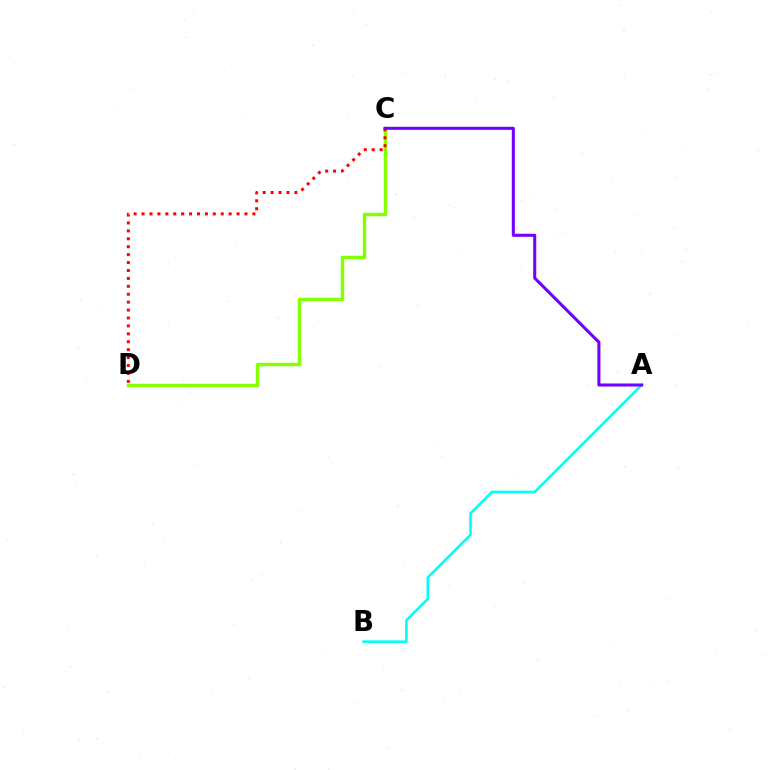{('A', 'B'): [{'color': '#00fff6', 'line_style': 'solid', 'thickness': 1.86}], ('C', 'D'): [{'color': '#84ff00', 'line_style': 'solid', 'thickness': 2.48}, {'color': '#ff0000', 'line_style': 'dotted', 'thickness': 2.15}], ('A', 'C'): [{'color': '#7200ff', 'line_style': 'solid', 'thickness': 2.2}]}